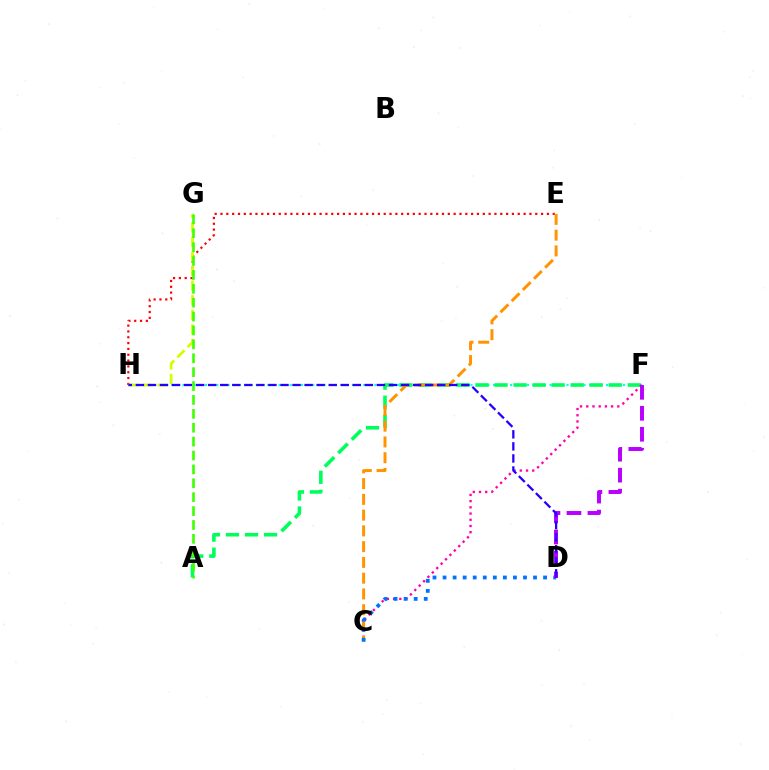{('F', 'H'): [{'color': '#00fff6', 'line_style': 'dotted', 'thickness': 1.53}], ('A', 'F'): [{'color': '#00ff5c', 'line_style': 'dashed', 'thickness': 2.59}], ('E', 'H'): [{'color': '#ff0000', 'line_style': 'dotted', 'thickness': 1.58}], ('G', 'H'): [{'color': '#d1ff00', 'line_style': 'dashed', 'thickness': 1.98}], ('C', 'F'): [{'color': '#ff00ac', 'line_style': 'dotted', 'thickness': 1.69}], ('C', 'E'): [{'color': '#ff9400', 'line_style': 'dashed', 'thickness': 2.14}], ('C', 'D'): [{'color': '#0074ff', 'line_style': 'dotted', 'thickness': 2.73}], ('D', 'F'): [{'color': '#b900ff', 'line_style': 'dashed', 'thickness': 2.85}], ('D', 'H'): [{'color': '#2500ff', 'line_style': 'dashed', 'thickness': 1.64}], ('A', 'G'): [{'color': '#3dff00', 'line_style': 'dashed', 'thickness': 1.89}]}